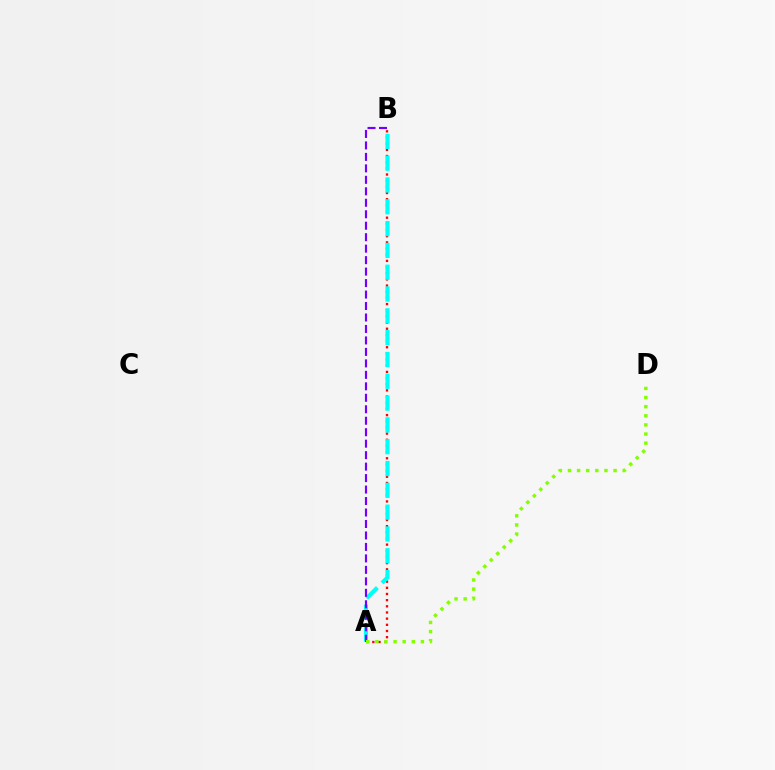{('A', 'B'): [{'color': '#ff0000', 'line_style': 'dotted', 'thickness': 1.68}, {'color': '#00fff6', 'line_style': 'dashed', 'thickness': 2.96}, {'color': '#7200ff', 'line_style': 'dashed', 'thickness': 1.56}], ('A', 'D'): [{'color': '#84ff00', 'line_style': 'dotted', 'thickness': 2.48}]}